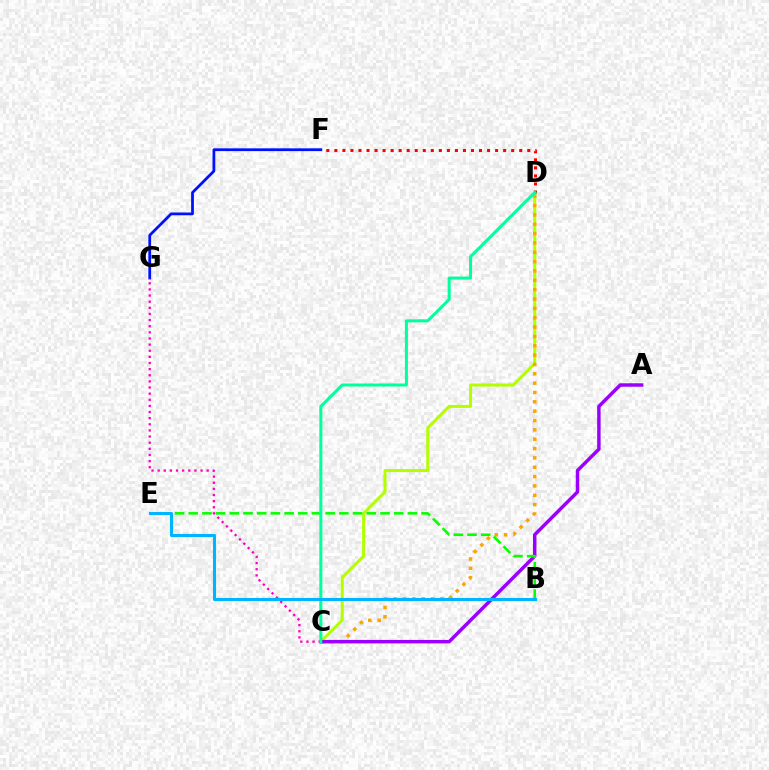{('C', 'D'): [{'color': '#b3ff00', 'line_style': 'solid', 'thickness': 2.19}, {'color': '#ffa500', 'line_style': 'dotted', 'thickness': 2.54}, {'color': '#00ff9d', 'line_style': 'solid', 'thickness': 2.17}], ('F', 'G'): [{'color': '#0010ff', 'line_style': 'solid', 'thickness': 1.99}], ('A', 'C'): [{'color': '#9b00ff', 'line_style': 'solid', 'thickness': 2.5}], ('B', 'E'): [{'color': '#08ff00', 'line_style': 'dashed', 'thickness': 1.86}, {'color': '#00b5ff', 'line_style': 'solid', 'thickness': 2.23}], ('D', 'F'): [{'color': '#ff0000', 'line_style': 'dotted', 'thickness': 2.18}], ('C', 'G'): [{'color': '#ff00bd', 'line_style': 'dotted', 'thickness': 1.67}]}